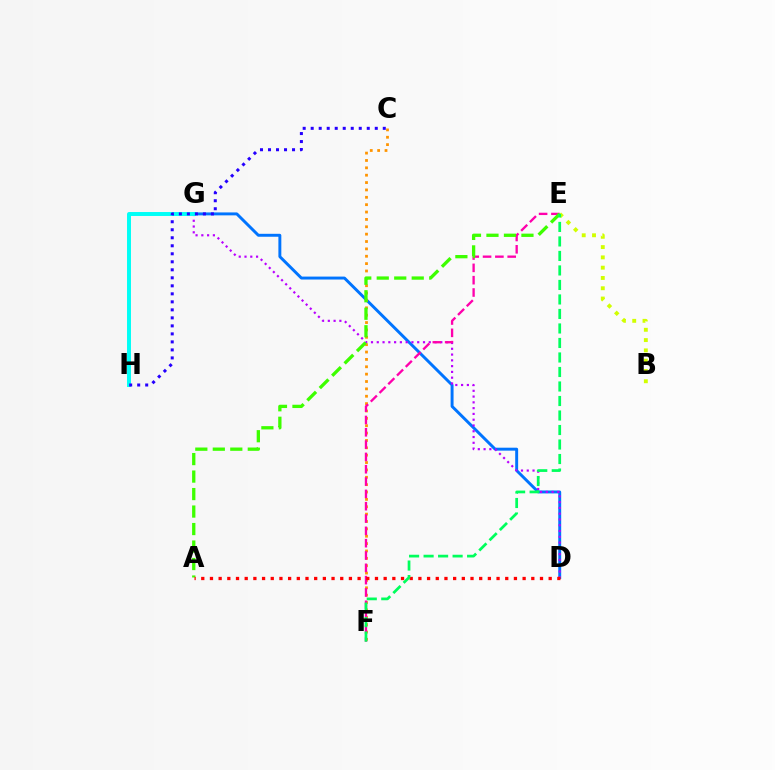{('D', 'G'): [{'color': '#0074ff', 'line_style': 'solid', 'thickness': 2.11}, {'color': '#b900ff', 'line_style': 'dotted', 'thickness': 1.57}], ('C', 'F'): [{'color': '#ff9400', 'line_style': 'dotted', 'thickness': 2.0}], ('E', 'F'): [{'color': '#ff00ac', 'line_style': 'dashed', 'thickness': 1.67}, {'color': '#00ff5c', 'line_style': 'dashed', 'thickness': 1.97}], ('G', 'H'): [{'color': '#00fff6', 'line_style': 'solid', 'thickness': 2.84}], ('A', 'E'): [{'color': '#3dff00', 'line_style': 'dashed', 'thickness': 2.38}], ('C', 'H'): [{'color': '#2500ff', 'line_style': 'dotted', 'thickness': 2.18}], ('B', 'E'): [{'color': '#d1ff00', 'line_style': 'dotted', 'thickness': 2.8}], ('A', 'D'): [{'color': '#ff0000', 'line_style': 'dotted', 'thickness': 2.36}]}